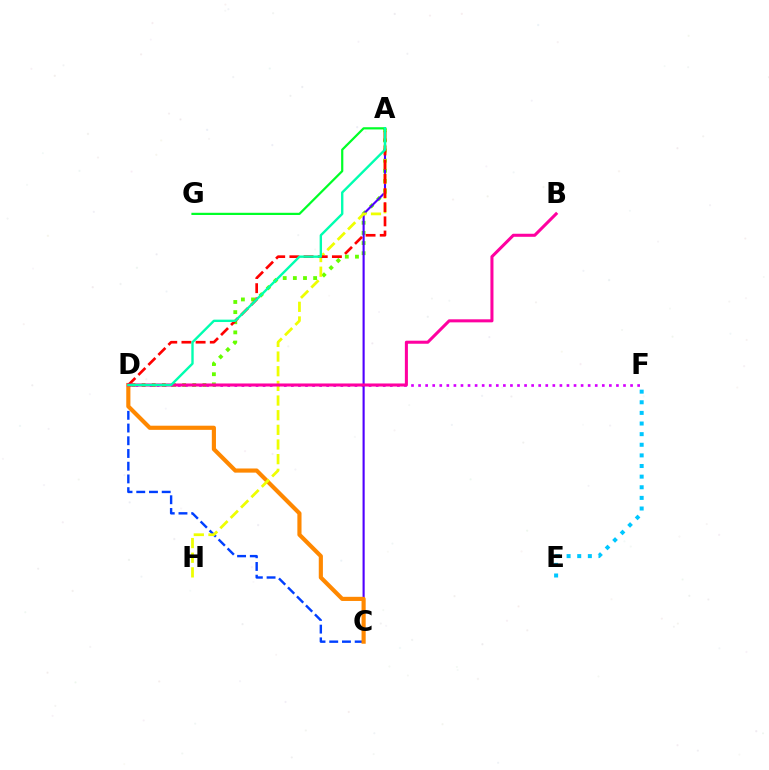{('C', 'D'): [{'color': '#003fff', 'line_style': 'dashed', 'thickness': 1.73}, {'color': '#ff8800', 'line_style': 'solid', 'thickness': 2.99}], ('D', 'F'): [{'color': '#d600ff', 'line_style': 'dotted', 'thickness': 1.92}], ('A', 'D'): [{'color': '#66ff00', 'line_style': 'dotted', 'thickness': 2.75}, {'color': '#ff0000', 'line_style': 'dashed', 'thickness': 1.93}, {'color': '#00ffaf', 'line_style': 'solid', 'thickness': 1.71}], ('A', 'C'): [{'color': '#4f00ff', 'line_style': 'solid', 'thickness': 1.53}], ('A', 'H'): [{'color': '#eeff00', 'line_style': 'dashed', 'thickness': 1.99}], ('B', 'D'): [{'color': '#ff00a0', 'line_style': 'solid', 'thickness': 2.19}], ('A', 'G'): [{'color': '#00ff27', 'line_style': 'solid', 'thickness': 1.59}], ('E', 'F'): [{'color': '#00c7ff', 'line_style': 'dotted', 'thickness': 2.89}]}